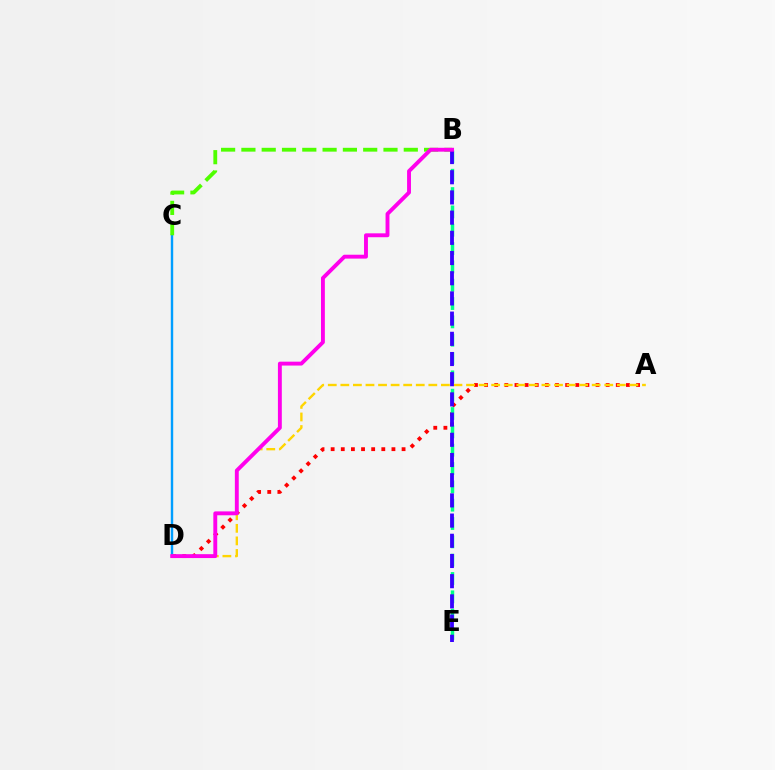{('A', 'D'): [{'color': '#ff0000', 'line_style': 'dotted', 'thickness': 2.75}, {'color': '#ffd500', 'line_style': 'dashed', 'thickness': 1.71}], ('C', 'D'): [{'color': '#009eff', 'line_style': 'solid', 'thickness': 1.74}], ('B', 'E'): [{'color': '#00ff86', 'line_style': 'dashed', 'thickness': 2.49}, {'color': '#3700ff', 'line_style': 'dashed', 'thickness': 2.74}], ('B', 'C'): [{'color': '#4fff00', 'line_style': 'dashed', 'thickness': 2.76}], ('B', 'D'): [{'color': '#ff00ed', 'line_style': 'solid', 'thickness': 2.8}]}